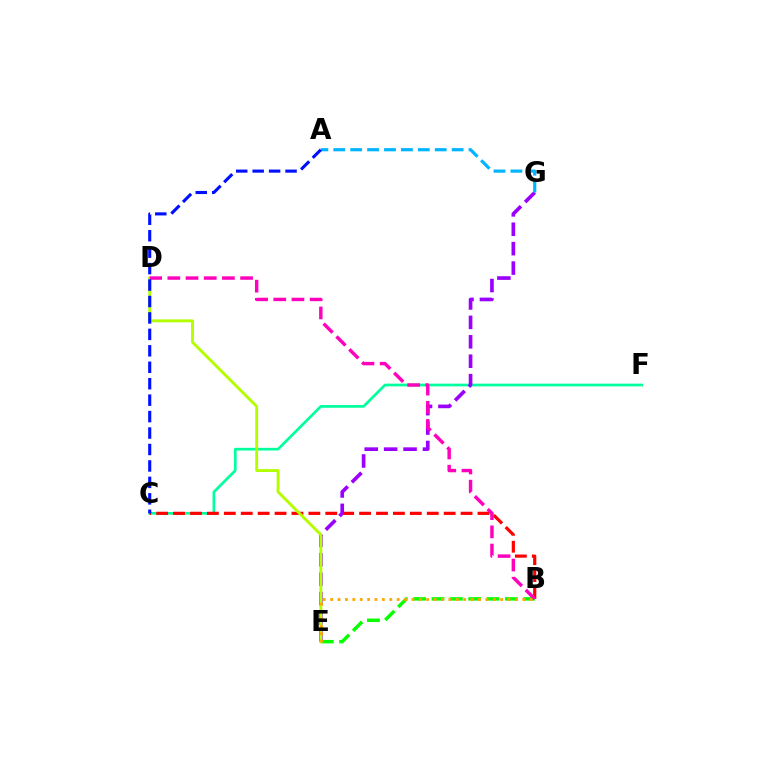{('C', 'F'): [{'color': '#00ff9d', 'line_style': 'solid', 'thickness': 1.94}], ('B', 'C'): [{'color': '#ff0000', 'line_style': 'dashed', 'thickness': 2.3}], ('B', 'E'): [{'color': '#08ff00', 'line_style': 'dashed', 'thickness': 2.49}, {'color': '#ffa500', 'line_style': 'dotted', 'thickness': 2.01}], ('E', 'G'): [{'color': '#9b00ff', 'line_style': 'dashed', 'thickness': 2.64}], ('D', 'E'): [{'color': '#b3ff00', 'line_style': 'solid', 'thickness': 2.09}], ('A', 'G'): [{'color': '#00b5ff', 'line_style': 'dashed', 'thickness': 2.3}], ('B', 'D'): [{'color': '#ff00bd', 'line_style': 'dashed', 'thickness': 2.47}], ('A', 'C'): [{'color': '#0010ff', 'line_style': 'dashed', 'thickness': 2.23}]}